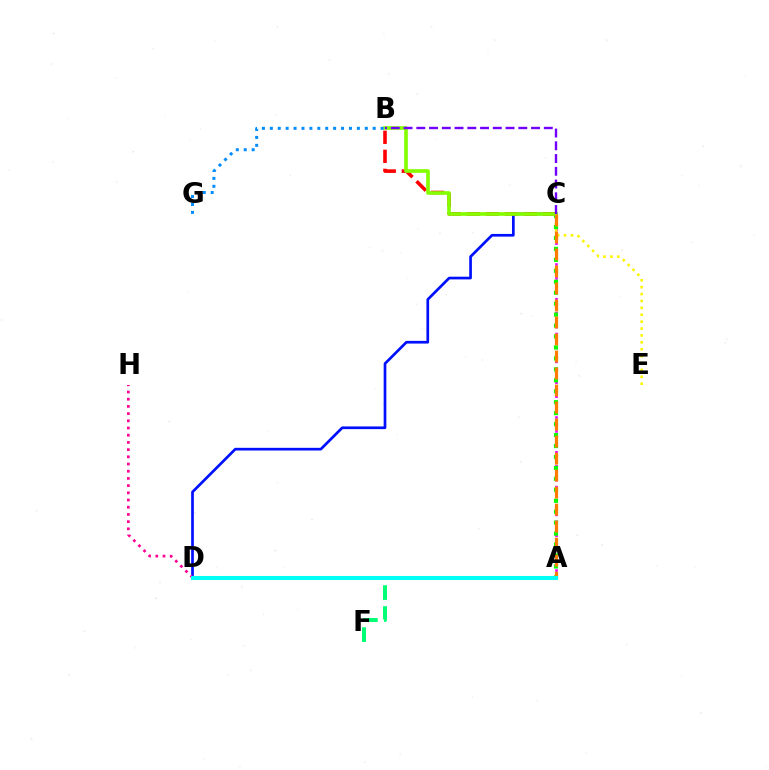{('C', 'D'): [{'color': '#0010ff', 'line_style': 'solid', 'thickness': 1.94}], ('A', 'C'): [{'color': '#ee00ff', 'line_style': 'dotted', 'thickness': 1.89}, {'color': '#08ff00', 'line_style': 'dotted', 'thickness': 2.97}, {'color': '#ff7c00', 'line_style': 'dashed', 'thickness': 2.31}], ('C', 'E'): [{'color': '#fcf500', 'line_style': 'dotted', 'thickness': 1.87}], ('B', 'C'): [{'color': '#ff0000', 'line_style': 'dashed', 'thickness': 2.59}, {'color': '#84ff00', 'line_style': 'solid', 'thickness': 2.62}, {'color': '#7200ff', 'line_style': 'dashed', 'thickness': 1.73}], ('B', 'G'): [{'color': '#008cff', 'line_style': 'dotted', 'thickness': 2.15}], ('A', 'F'): [{'color': '#00ff74', 'line_style': 'dashed', 'thickness': 2.86}], ('D', 'H'): [{'color': '#ff0094', 'line_style': 'dotted', 'thickness': 1.96}], ('A', 'D'): [{'color': '#00fff6', 'line_style': 'solid', 'thickness': 2.91}]}